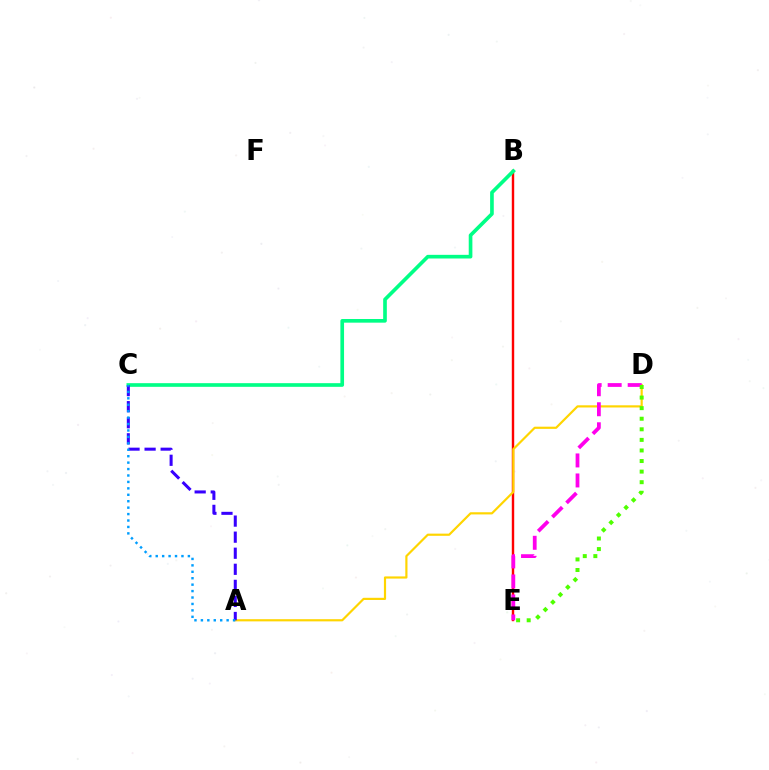{('B', 'E'): [{'color': '#ff0000', 'line_style': 'solid', 'thickness': 1.74}], ('A', 'D'): [{'color': '#ffd500', 'line_style': 'solid', 'thickness': 1.57}], ('B', 'C'): [{'color': '#00ff86', 'line_style': 'solid', 'thickness': 2.63}], ('D', 'E'): [{'color': '#ff00ed', 'line_style': 'dashed', 'thickness': 2.72}, {'color': '#4fff00', 'line_style': 'dotted', 'thickness': 2.87}], ('A', 'C'): [{'color': '#3700ff', 'line_style': 'dashed', 'thickness': 2.18}, {'color': '#009eff', 'line_style': 'dotted', 'thickness': 1.75}]}